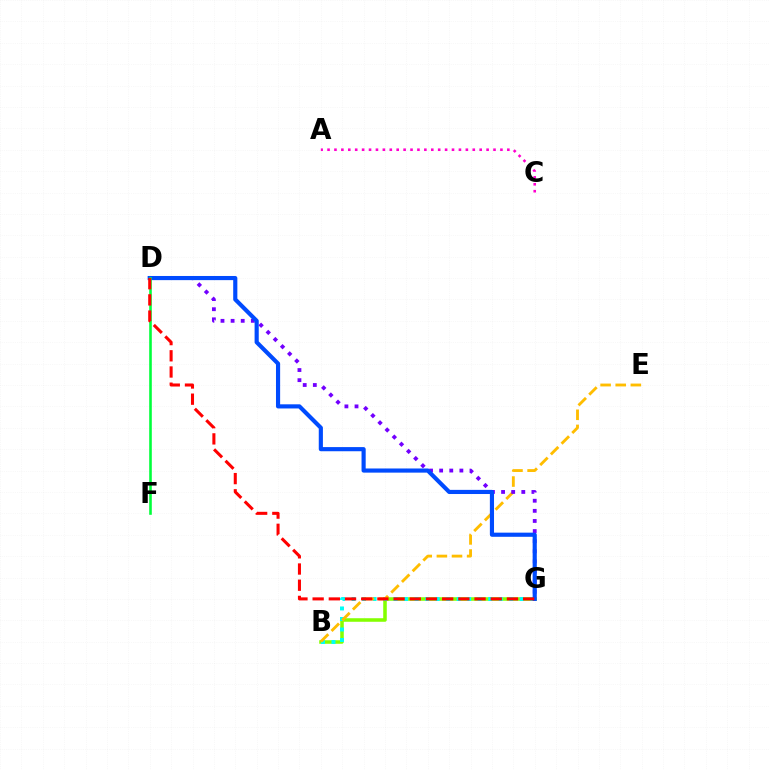{('B', 'G'): [{'color': '#84ff00', 'line_style': 'solid', 'thickness': 2.55}, {'color': '#00fff6', 'line_style': 'dotted', 'thickness': 2.86}], ('B', 'E'): [{'color': '#ffbd00', 'line_style': 'dashed', 'thickness': 2.05}], ('D', 'G'): [{'color': '#7200ff', 'line_style': 'dotted', 'thickness': 2.75}, {'color': '#004bff', 'line_style': 'solid', 'thickness': 2.99}, {'color': '#ff0000', 'line_style': 'dashed', 'thickness': 2.2}], ('A', 'C'): [{'color': '#ff00cf', 'line_style': 'dotted', 'thickness': 1.88}], ('D', 'F'): [{'color': '#00ff39', 'line_style': 'solid', 'thickness': 1.87}]}